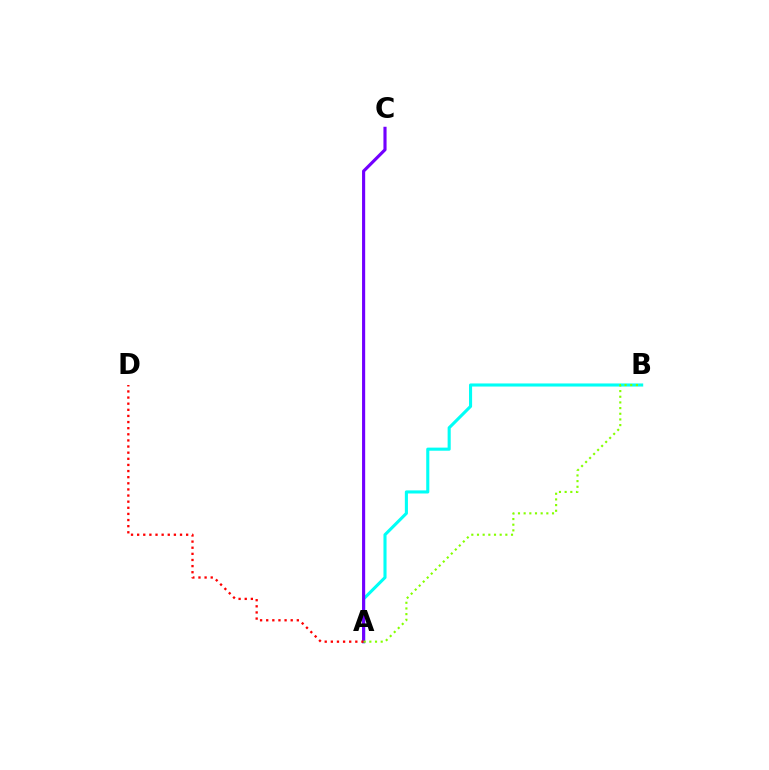{('A', 'B'): [{'color': '#00fff6', 'line_style': 'solid', 'thickness': 2.23}, {'color': '#84ff00', 'line_style': 'dotted', 'thickness': 1.54}], ('A', 'C'): [{'color': '#7200ff', 'line_style': 'solid', 'thickness': 2.26}], ('A', 'D'): [{'color': '#ff0000', 'line_style': 'dotted', 'thickness': 1.66}]}